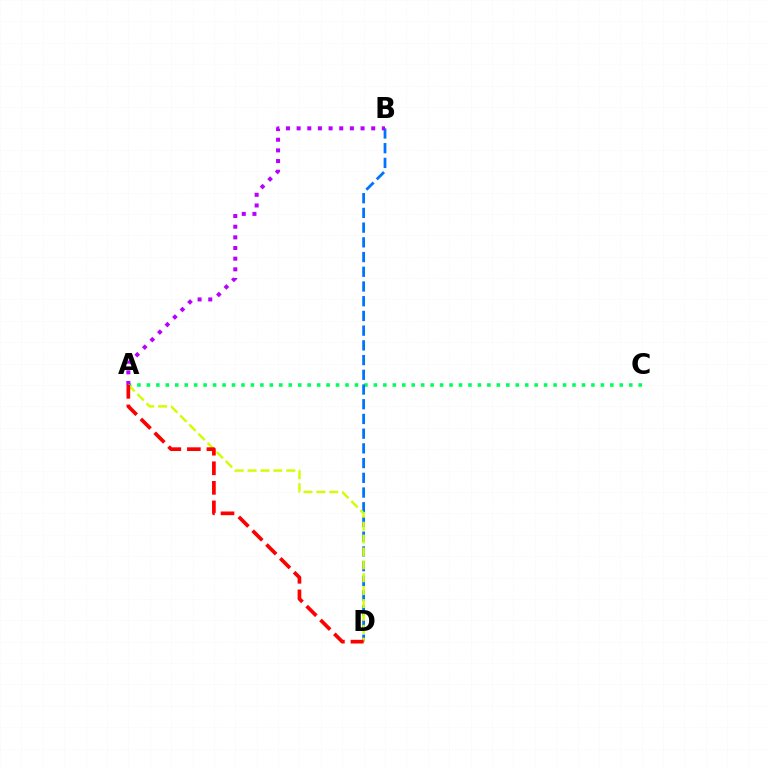{('A', 'C'): [{'color': '#00ff5c', 'line_style': 'dotted', 'thickness': 2.57}], ('B', 'D'): [{'color': '#0074ff', 'line_style': 'dashed', 'thickness': 2.0}], ('A', 'B'): [{'color': '#b900ff', 'line_style': 'dotted', 'thickness': 2.9}], ('A', 'D'): [{'color': '#d1ff00', 'line_style': 'dashed', 'thickness': 1.75}, {'color': '#ff0000', 'line_style': 'dashed', 'thickness': 2.66}]}